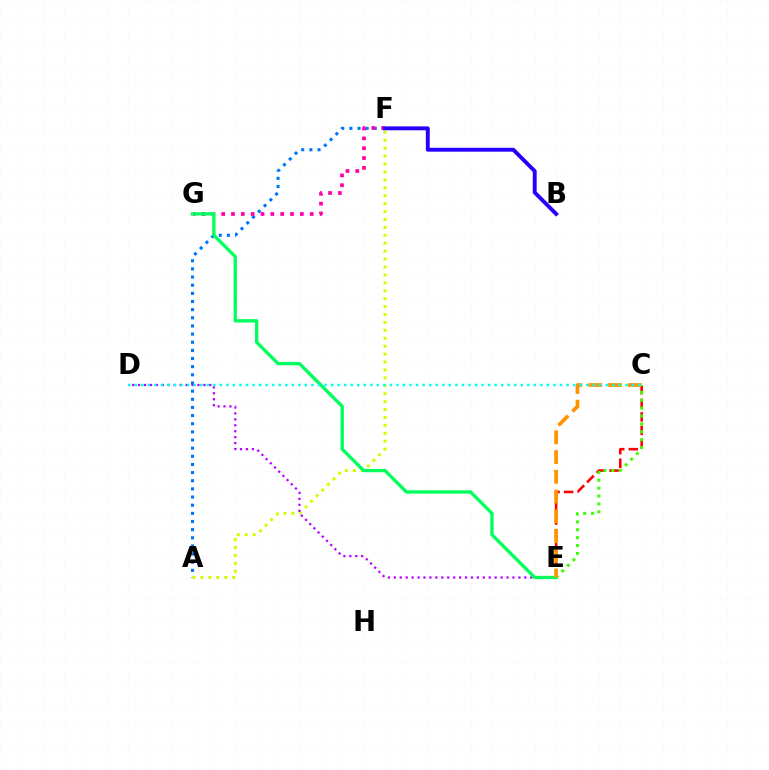{('A', 'F'): [{'color': '#0074ff', 'line_style': 'dotted', 'thickness': 2.21}, {'color': '#d1ff00', 'line_style': 'dotted', 'thickness': 2.15}], ('C', 'E'): [{'color': '#ff0000', 'line_style': 'dashed', 'thickness': 1.84}, {'color': '#3dff00', 'line_style': 'dotted', 'thickness': 2.14}, {'color': '#ff9400', 'line_style': 'dashed', 'thickness': 2.68}], ('F', 'G'): [{'color': '#ff00ac', 'line_style': 'dotted', 'thickness': 2.67}], ('D', 'E'): [{'color': '#b900ff', 'line_style': 'dotted', 'thickness': 1.61}], ('B', 'F'): [{'color': '#2500ff', 'line_style': 'solid', 'thickness': 2.81}], ('E', 'G'): [{'color': '#00ff5c', 'line_style': 'solid', 'thickness': 2.4}], ('C', 'D'): [{'color': '#00fff6', 'line_style': 'dotted', 'thickness': 1.78}]}